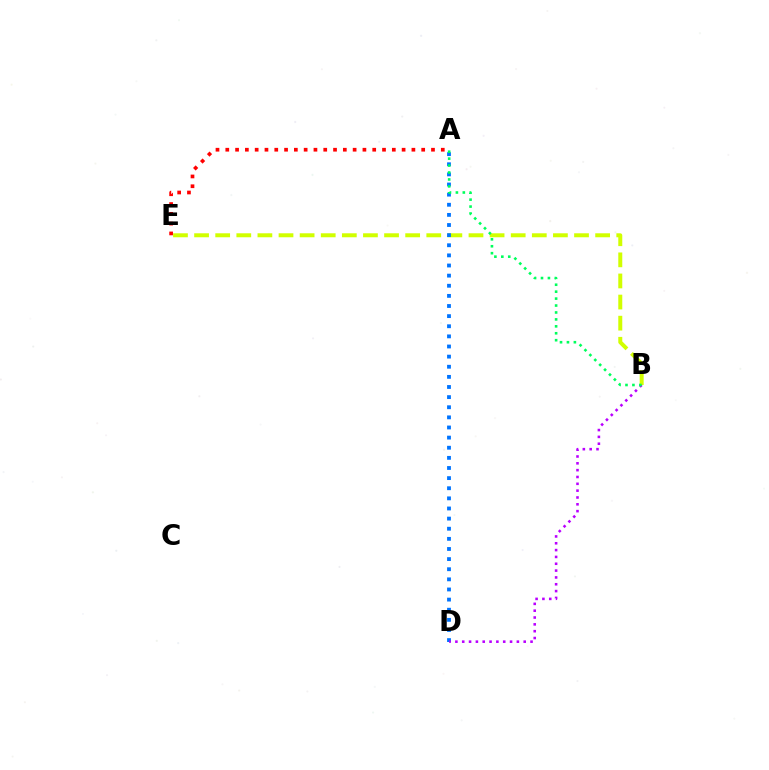{('A', 'E'): [{'color': '#ff0000', 'line_style': 'dotted', 'thickness': 2.66}], ('B', 'E'): [{'color': '#d1ff00', 'line_style': 'dashed', 'thickness': 2.87}], ('A', 'D'): [{'color': '#0074ff', 'line_style': 'dotted', 'thickness': 2.75}], ('B', 'D'): [{'color': '#b900ff', 'line_style': 'dotted', 'thickness': 1.86}], ('A', 'B'): [{'color': '#00ff5c', 'line_style': 'dotted', 'thickness': 1.88}]}